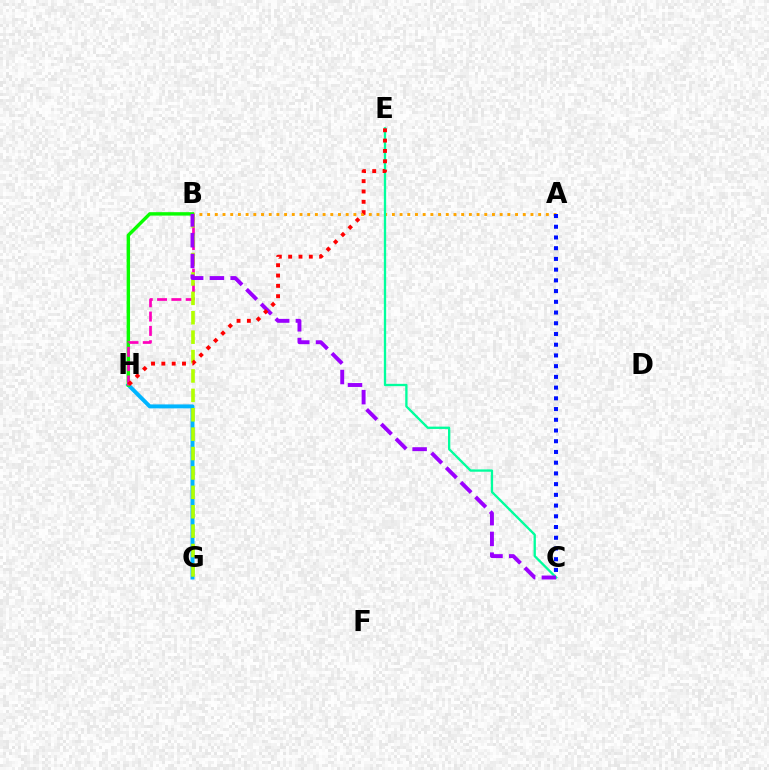{('A', 'B'): [{'color': '#ffa500', 'line_style': 'dotted', 'thickness': 2.09}], ('G', 'H'): [{'color': '#00b5ff', 'line_style': 'solid', 'thickness': 2.84}], ('B', 'H'): [{'color': '#08ff00', 'line_style': 'solid', 'thickness': 2.46}, {'color': '#ff00bd', 'line_style': 'dashed', 'thickness': 1.95}], ('C', 'E'): [{'color': '#00ff9d', 'line_style': 'solid', 'thickness': 1.67}], ('B', 'G'): [{'color': '#b3ff00', 'line_style': 'dashed', 'thickness': 2.64}], ('B', 'C'): [{'color': '#9b00ff', 'line_style': 'dashed', 'thickness': 2.82}], ('E', 'H'): [{'color': '#ff0000', 'line_style': 'dotted', 'thickness': 2.81}], ('A', 'C'): [{'color': '#0010ff', 'line_style': 'dotted', 'thickness': 2.91}]}